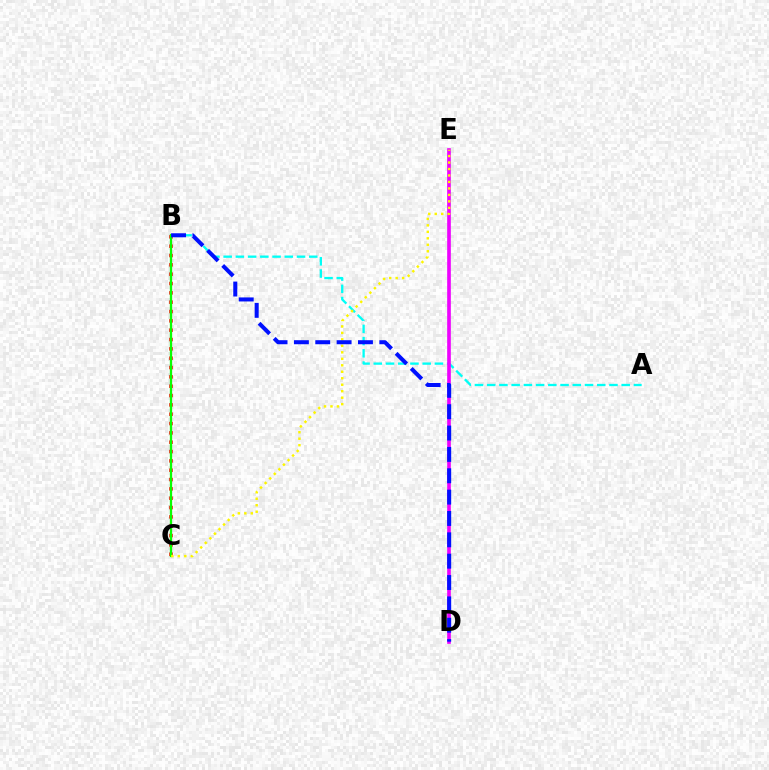{('A', 'B'): [{'color': '#00fff6', 'line_style': 'dashed', 'thickness': 1.66}], ('D', 'E'): [{'color': '#ee00ff', 'line_style': 'solid', 'thickness': 2.63}], ('B', 'C'): [{'color': '#ff0000', 'line_style': 'dotted', 'thickness': 2.54}, {'color': '#08ff00', 'line_style': 'solid', 'thickness': 1.65}], ('C', 'E'): [{'color': '#fcf500', 'line_style': 'dotted', 'thickness': 1.76}], ('B', 'D'): [{'color': '#0010ff', 'line_style': 'dashed', 'thickness': 2.9}]}